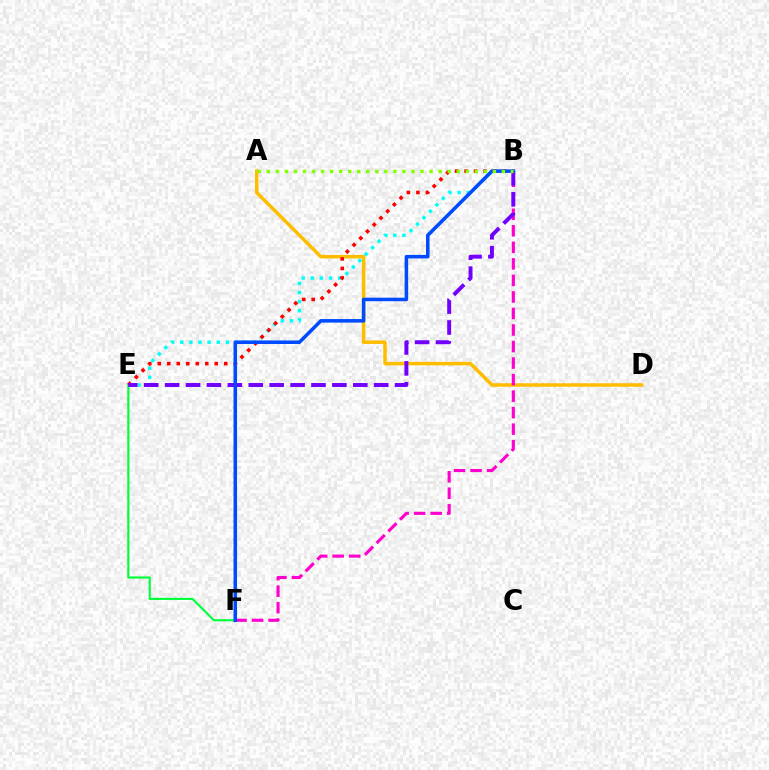{('B', 'E'): [{'color': '#00fff6', 'line_style': 'dotted', 'thickness': 2.48}, {'color': '#ff0000', 'line_style': 'dotted', 'thickness': 2.58}, {'color': '#7200ff', 'line_style': 'dashed', 'thickness': 2.84}], ('A', 'D'): [{'color': '#ffbd00', 'line_style': 'solid', 'thickness': 2.52}], ('E', 'F'): [{'color': '#00ff39', 'line_style': 'solid', 'thickness': 1.53}], ('B', 'F'): [{'color': '#ff00cf', 'line_style': 'dashed', 'thickness': 2.25}, {'color': '#004bff', 'line_style': 'solid', 'thickness': 2.56}], ('A', 'B'): [{'color': '#84ff00', 'line_style': 'dotted', 'thickness': 2.46}]}